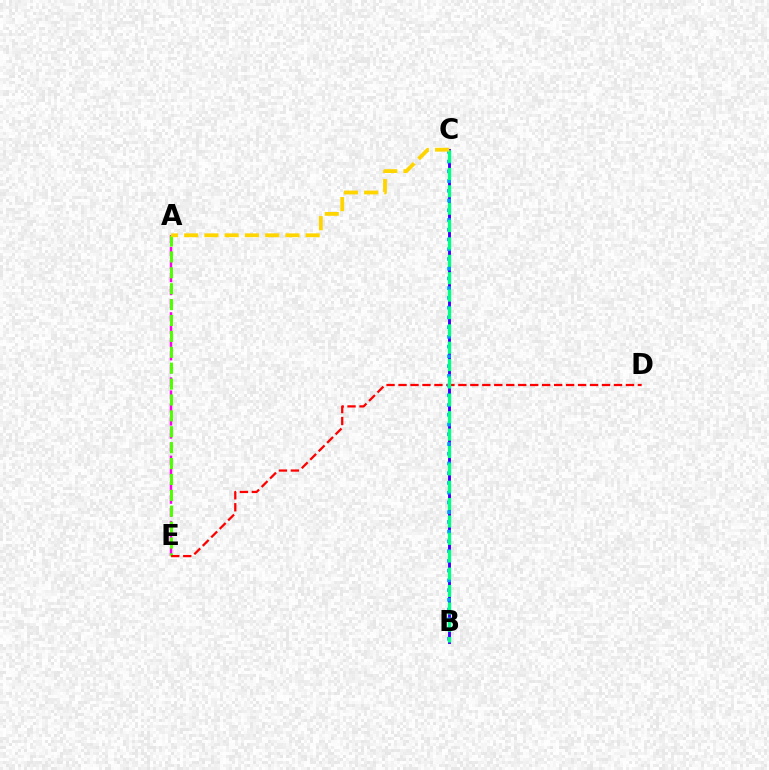{('A', 'E'): [{'color': '#ff00ed', 'line_style': 'dashed', 'thickness': 1.77}, {'color': '#4fff00', 'line_style': 'dashed', 'thickness': 2.16}], ('B', 'C'): [{'color': '#3700ff', 'line_style': 'solid', 'thickness': 2.08}, {'color': '#009eff', 'line_style': 'dotted', 'thickness': 2.65}, {'color': '#00ff86', 'line_style': 'dashed', 'thickness': 2.36}], ('D', 'E'): [{'color': '#ff0000', 'line_style': 'dashed', 'thickness': 1.63}], ('A', 'C'): [{'color': '#ffd500', 'line_style': 'dashed', 'thickness': 2.75}]}